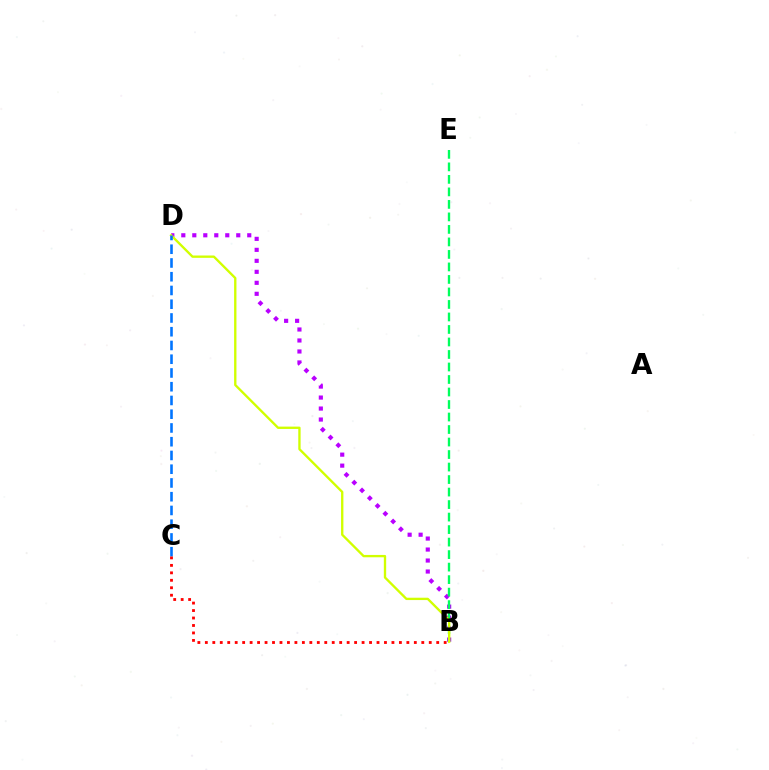{('B', 'D'): [{'color': '#b900ff', 'line_style': 'dotted', 'thickness': 2.99}, {'color': '#d1ff00', 'line_style': 'solid', 'thickness': 1.69}], ('B', 'E'): [{'color': '#00ff5c', 'line_style': 'dashed', 'thickness': 1.7}], ('C', 'D'): [{'color': '#0074ff', 'line_style': 'dashed', 'thickness': 1.87}], ('B', 'C'): [{'color': '#ff0000', 'line_style': 'dotted', 'thickness': 2.03}]}